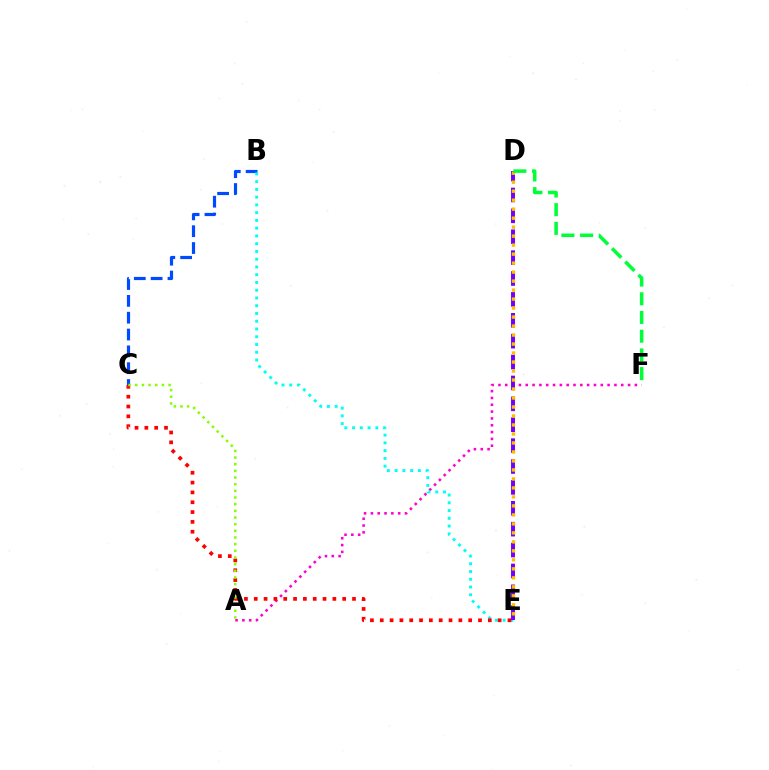{('A', 'F'): [{'color': '#ff00cf', 'line_style': 'dotted', 'thickness': 1.85}], ('B', 'C'): [{'color': '#004bff', 'line_style': 'dashed', 'thickness': 2.29}], ('B', 'E'): [{'color': '#00fff6', 'line_style': 'dotted', 'thickness': 2.11}], ('D', 'E'): [{'color': '#7200ff', 'line_style': 'dashed', 'thickness': 2.84}, {'color': '#ffbd00', 'line_style': 'dotted', 'thickness': 2.44}], ('C', 'E'): [{'color': '#ff0000', 'line_style': 'dotted', 'thickness': 2.67}], ('A', 'C'): [{'color': '#84ff00', 'line_style': 'dotted', 'thickness': 1.81}], ('D', 'F'): [{'color': '#00ff39', 'line_style': 'dashed', 'thickness': 2.54}]}